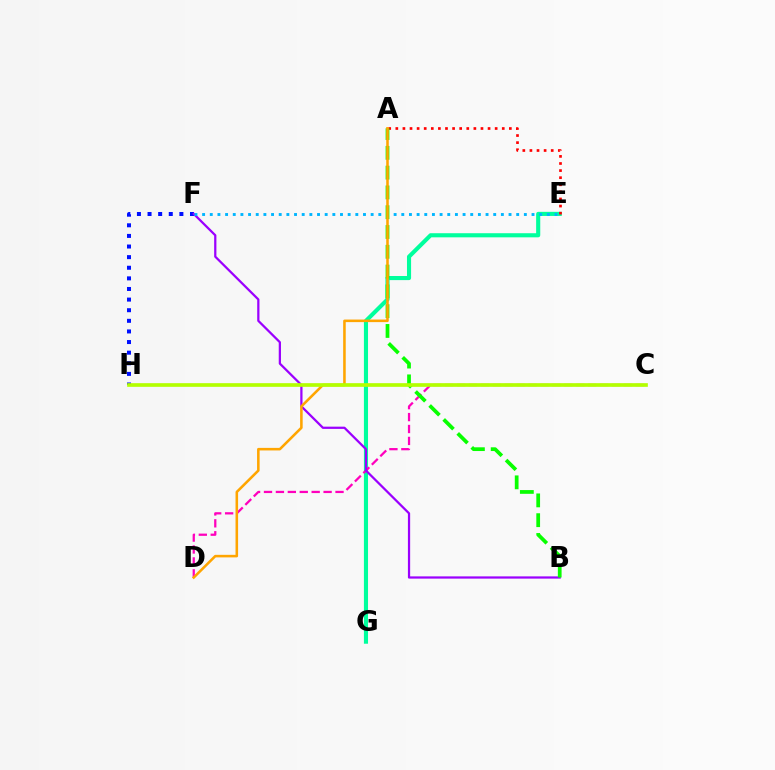{('E', 'G'): [{'color': '#00ff9d', 'line_style': 'solid', 'thickness': 2.96}], ('C', 'D'): [{'color': '#ff00bd', 'line_style': 'dashed', 'thickness': 1.62}], ('A', 'E'): [{'color': '#ff0000', 'line_style': 'dotted', 'thickness': 1.93}], ('F', 'H'): [{'color': '#0010ff', 'line_style': 'dotted', 'thickness': 2.88}], ('B', 'F'): [{'color': '#9b00ff', 'line_style': 'solid', 'thickness': 1.61}], ('E', 'F'): [{'color': '#00b5ff', 'line_style': 'dotted', 'thickness': 2.08}], ('A', 'B'): [{'color': '#08ff00', 'line_style': 'dashed', 'thickness': 2.69}], ('A', 'D'): [{'color': '#ffa500', 'line_style': 'solid', 'thickness': 1.84}], ('C', 'H'): [{'color': '#b3ff00', 'line_style': 'solid', 'thickness': 2.64}]}